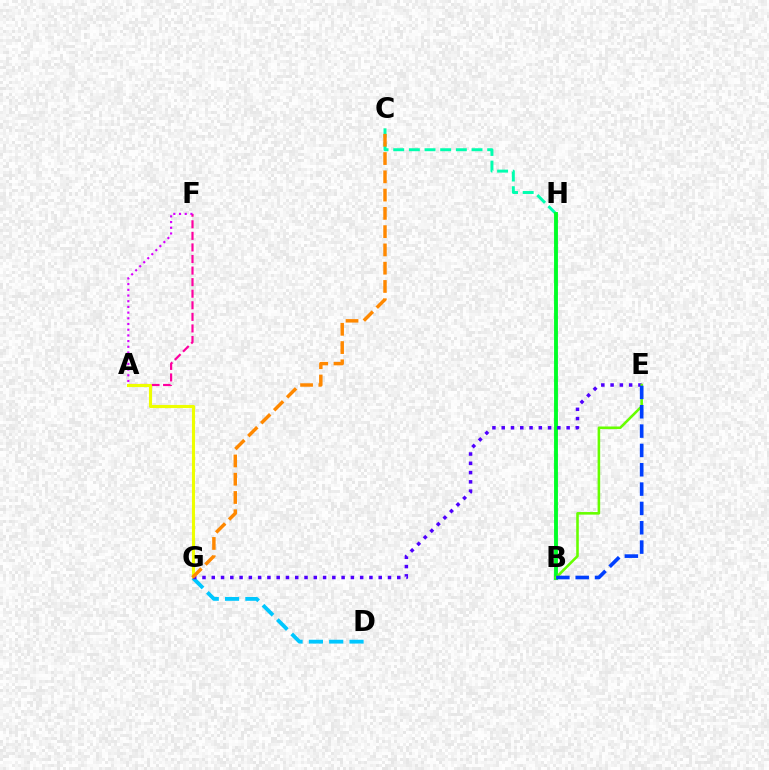{('C', 'H'): [{'color': '#00ffaf', 'line_style': 'dashed', 'thickness': 2.13}], ('A', 'F'): [{'color': '#ff00a0', 'line_style': 'dashed', 'thickness': 1.57}, {'color': '#d600ff', 'line_style': 'dotted', 'thickness': 1.55}], ('B', 'H'): [{'color': '#ff0000', 'line_style': 'dashed', 'thickness': 1.71}, {'color': '#00ff27', 'line_style': 'solid', 'thickness': 2.78}], ('A', 'G'): [{'color': '#eeff00', 'line_style': 'solid', 'thickness': 2.24}], ('D', 'G'): [{'color': '#00c7ff', 'line_style': 'dashed', 'thickness': 2.76}], ('E', 'G'): [{'color': '#4f00ff', 'line_style': 'dotted', 'thickness': 2.52}], ('B', 'E'): [{'color': '#66ff00', 'line_style': 'solid', 'thickness': 1.86}, {'color': '#003fff', 'line_style': 'dashed', 'thickness': 2.63}], ('C', 'G'): [{'color': '#ff8800', 'line_style': 'dashed', 'thickness': 2.48}]}